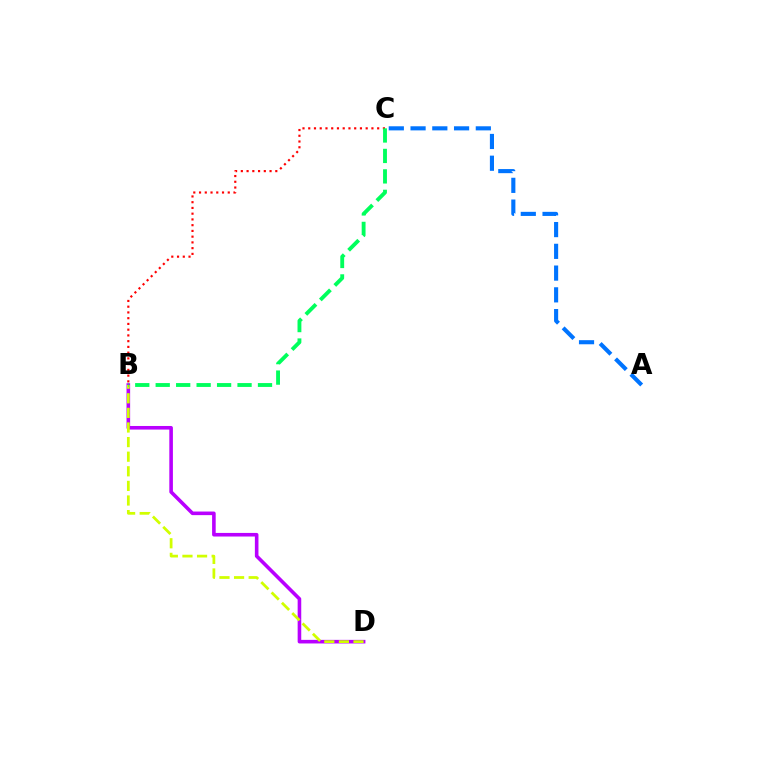{('B', 'C'): [{'color': '#ff0000', 'line_style': 'dotted', 'thickness': 1.56}, {'color': '#00ff5c', 'line_style': 'dashed', 'thickness': 2.78}], ('B', 'D'): [{'color': '#b900ff', 'line_style': 'solid', 'thickness': 2.59}, {'color': '#d1ff00', 'line_style': 'dashed', 'thickness': 1.98}], ('A', 'C'): [{'color': '#0074ff', 'line_style': 'dashed', 'thickness': 2.96}]}